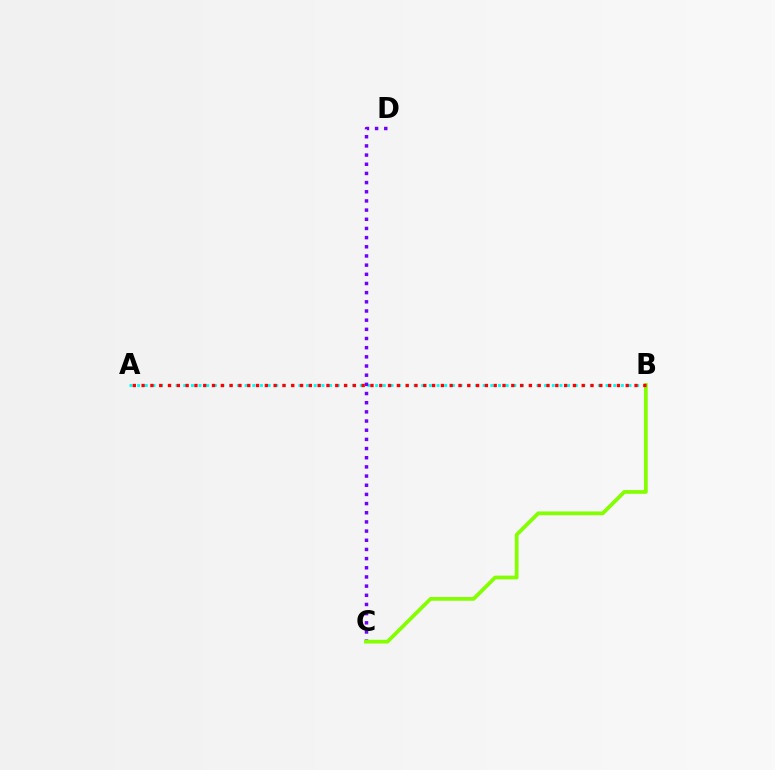{('A', 'B'): [{'color': '#00fff6', 'line_style': 'dotted', 'thickness': 2.09}, {'color': '#ff0000', 'line_style': 'dotted', 'thickness': 2.39}], ('C', 'D'): [{'color': '#7200ff', 'line_style': 'dotted', 'thickness': 2.49}], ('B', 'C'): [{'color': '#84ff00', 'line_style': 'solid', 'thickness': 2.7}]}